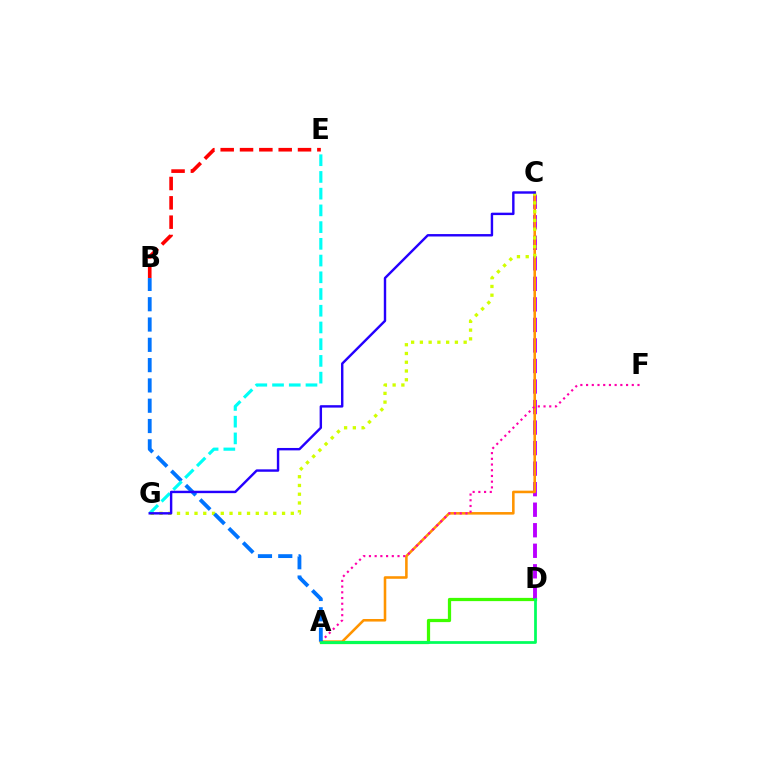{('A', 'D'): [{'color': '#3dff00', 'line_style': 'solid', 'thickness': 2.33}, {'color': '#00ff5c', 'line_style': 'solid', 'thickness': 1.98}], ('C', 'D'): [{'color': '#b900ff', 'line_style': 'dashed', 'thickness': 2.79}], ('A', 'C'): [{'color': '#ff9400', 'line_style': 'solid', 'thickness': 1.85}], ('B', 'E'): [{'color': '#ff0000', 'line_style': 'dashed', 'thickness': 2.63}], ('A', 'F'): [{'color': '#ff00ac', 'line_style': 'dotted', 'thickness': 1.55}], ('C', 'G'): [{'color': '#d1ff00', 'line_style': 'dotted', 'thickness': 2.38}, {'color': '#2500ff', 'line_style': 'solid', 'thickness': 1.74}], ('A', 'B'): [{'color': '#0074ff', 'line_style': 'dashed', 'thickness': 2.76}], ('E', 'G'): [{'color': '#00fff6', 'line_style': 'dashed', 'thickness': 2.27}]}